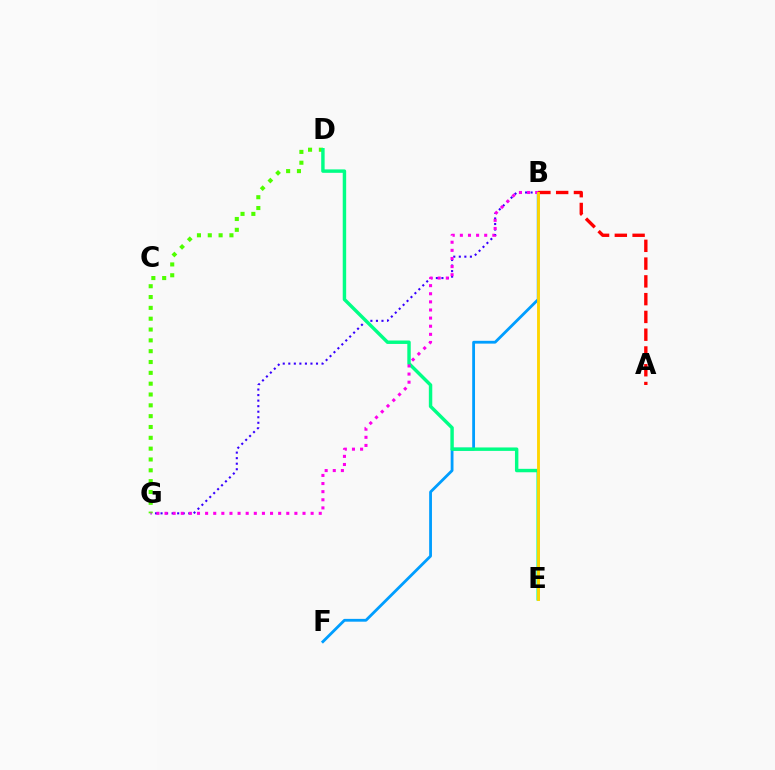{('B', 'G'): [{'color': '#3700ff', 'line_style': 'dotted', 'thickness': 1.51}, {'color': '#ff00ed', 'line_style': 'dotted', 'thickness': 2.21}], ('B', 'F'): [{'color': '#009eff', 'line_style': 'solid', 'thickness': 2.02}], ('D', 'G'): [{'color': '#4fff00', 'line_style': 'dotted', 'thickness': 2.94}], ('D', 'E'): [{'color': '#00ff86', 'line_style': 'solid', 'thickness': 2.47}], ('A', 'B'): [{'color': '#ff0000', 'line_style': 'dashed', 'thickness': 2.41}], ('B', 'E'): [{'color': '#ffd500', 'line_style': 'solid', 'thickness': 2.07}]}